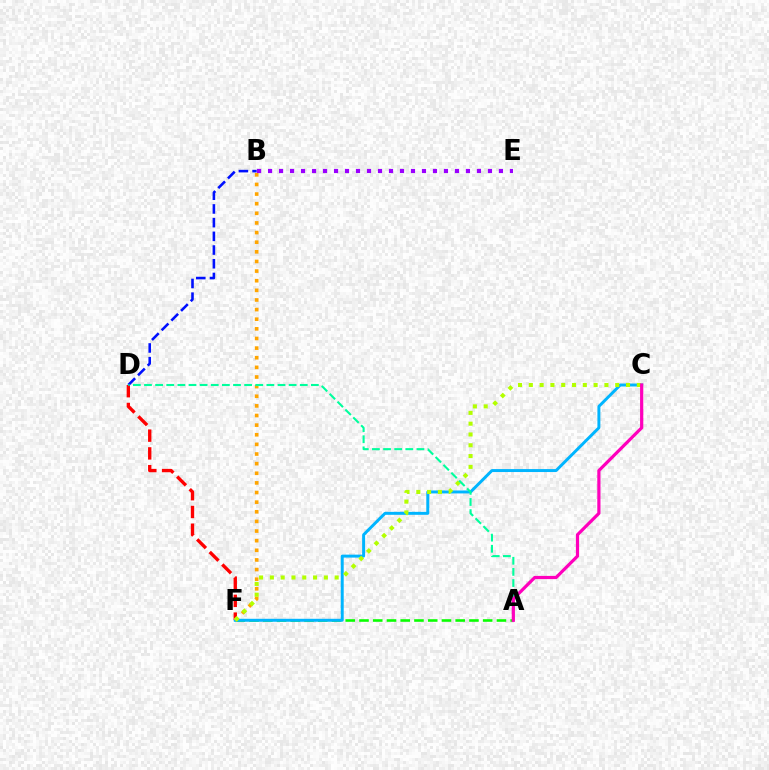{('A', 'F'): [{'color': '#08ff00', 'line_style': 'dashed', 'thickness': 1.87}], ('D', 'F'): [{'color': '#ff0000', 'line_style': 'dashed', 'thickness': 2.41}], ('C', 'F'): [{'color': '#00b5ff', 'line_style': 'solid', 'thickness': 2.13}, {'color': '#b3ff00', 'line_style': 'dotted', 'thickness': 2.93}], ('B', 'F'): [{'color': '#ffa500', 'line_style': 'dotted', 'thickness': 2.62}], ('B', 'D'): [{'color': '#0010ff', 'line_style': 'dashed', 'thickness': 1.86}], ('A', 'D'): [{'color': '#00ff9d', 'line_style': 'dashed', 'thickness': 1.51}], ('B', 'E'): [{'color': '#9b00ff', 'line_style': 'dotted', 'thickness': 2.99}], ('A', 'C'): [{'color': '#ff00bd', 'line_style': 'solid', 'thickness': 2.31}]}